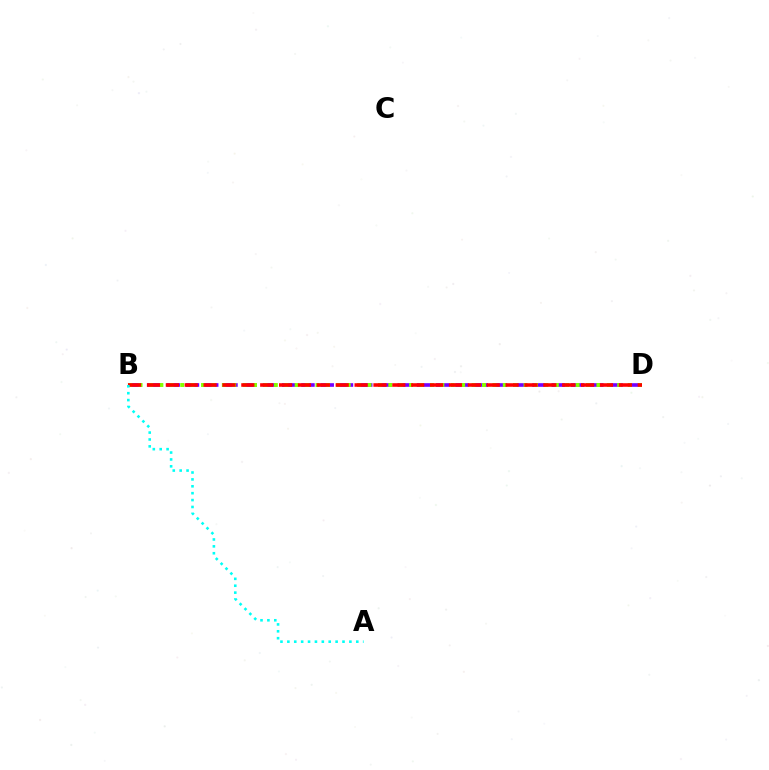{('B', 'D'): [{'color': '#7200ff', 'line_style': 'dashed', 'thickness': 2.62}, {'color': '#84ff00', 'line_style': 'dotted', 'thickness': 2.83}, {'color': '#ff0000', 'line_style': 'dashed', 'thickness': 2.56}], ('A', 'B'): [{'color': '#00fff6', 'line_style': 'dotted', 'thickness': 1.87}]}